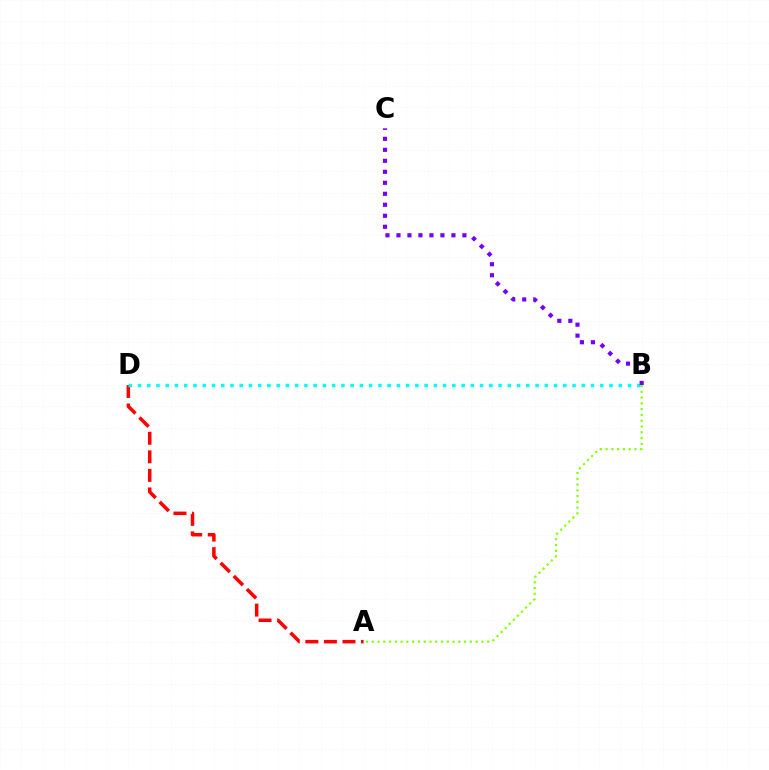{('A', 'D'): [{'color': '#ff0000', 'line_style': 'dashed', 'thickness': 2.52}], ('B', 'D'): [{'color': '#00fff6', 'line_style': 'dotted', 'thickness': 2.51}], ('A', 'B'): [{'color': '#84ff00', 'line_style': 'dotted', 'thickness': 1.57}], ('B', 'C'): [{'color': '#7200ff', 'line_style': 'dotted', 'thickness': 2.99}]}